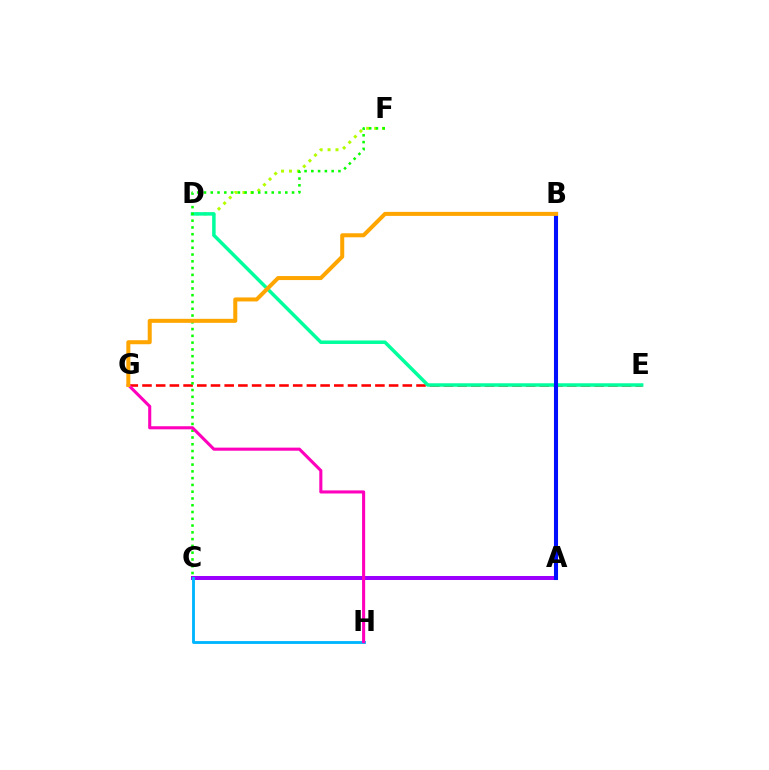{('D', 'F'): [{'color': '#b3ff00', 'line_style': 'dotted', 'thickness': 2.15}], ('A', 'C'): [{'color': '#9b00ff', 'line_style': 'solid', 'thickness': 2.88}], ('E', 'G'): [{'color': '#ff0000', 'line_style': 'dashed', 'thickness': 1.86}], ('C', 'H'): [{'color': '#00b5ff', 'line_style': 'solid', 'thickness': 2.06}], ('D', 'E'): [{'color': '#00ff9d', 'line_style': 'solid', 'thickness': 2.51}], ('C', 'F'): [{'color': '#08ff00', 'line_style': 'dotted', 'thickness': 1.84}], ('A', 'B'): [{'color': '#0010ff', 'line_style': 'solid', 'thickness': 2.93}], ('G', 'H'): [{'color': '#ff00bd', 'line_style': 'solid', 'thickness': 2.22}], ('B', 'G'): [{'color': '#ffa500', 'line_style': 'solid', 'thickness': 2.89}]}